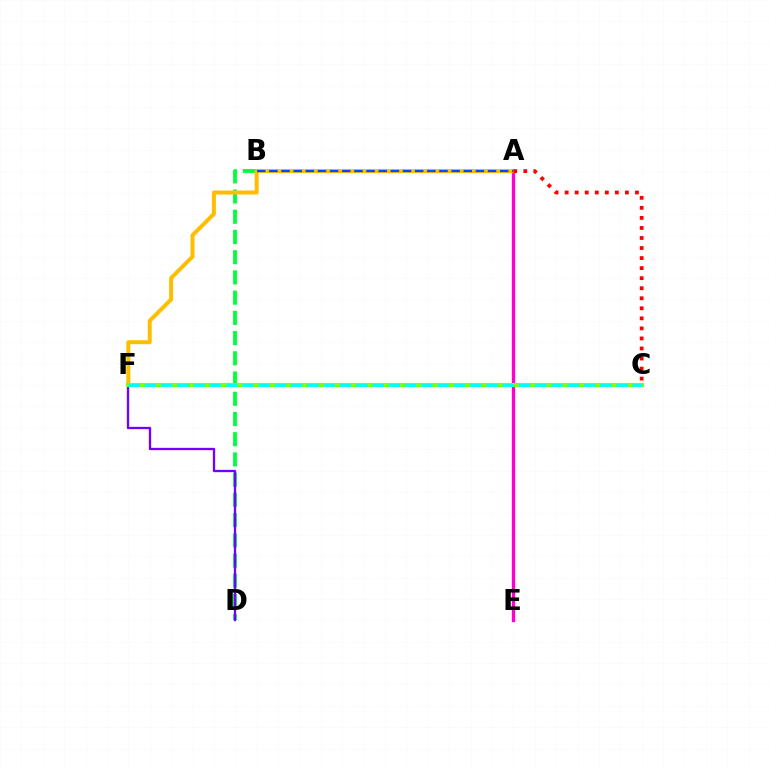{('A', 'E'): [{'color': '#ff00cf', 'line_style': 'solid', 'thickness': 2.39}], ('B', 'D'): [{'color': '#00ff39', 'line_style': 'dashed', 'thickness': 2.75}], ('D', 'F'): [{'color': '#7200ff', 'line_style': 'solid', 'thickness': 1.67}], ('A', 'F'): [{'color': '#ffbd00', 'line_style': 'solid', 'thickness': 2.87}], ('A', 'C'): [{'color': '#ff0000', 'line_style': 'dotted', 'thickness': 2.73}], ('A', 'B'): [{'color': '#004bff', 'line_style': 'dashed', 'thickness': 1.65}], ('C', 'F'): [{'color': '#84ff00', 'line_style': 'solid', 'thickness': 2.98}, {'color': '#00fff6', 'line_style': 'dashed', 'thickness': 2.21}]}